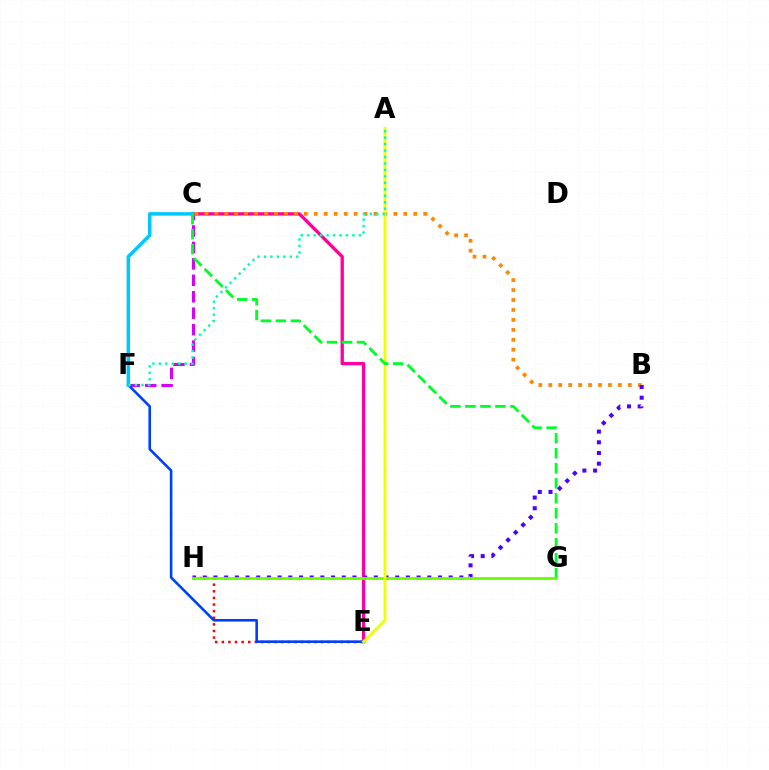{('C', 'E'): [{'color': '#ff00a0', 'line_style': 'solid', 'thickness': 2.39}], ('C', 'F'): [{'color': '#d600ff', 'line_style': 'dashed', 'thickness': 2.23}, {'color': '#00c7ff', 'line_style': 'solid', 'thickness': 2.52}], ('B', 'C'): [{'color': '#ff8800', 'line_style': 'dotted', 'thickness': 2.7}], ('E', 'H'): [{'color': '#ff0000', 'line_style': 'dotted', 'thickness': 1.8}], ('E', 'F'): [{'color': '#003fff', 'line_style': 'solid', 'thickness': 1.88}], ('B', 'H'): [{'color': '#4f00ff', 'line_style': 'dotted', 'thickness': 2.9}], ('G', 'H'): [{'color': '#66ff00', 'line_style': 'solid', 'thickness': 2.0}], ('A', 'E'): [{'color': '#eeff00', 'line_style': 'solid', 'thickness': 2.07}], ('C', 'G'): [{'color': '#00ff27', 'line_style': 'dashed', 'thickness': 2.04}], ('A', 'F'): [{'color': '#00ffaf', 'line_style': 'dotted', 'thickness': 1.76}]}